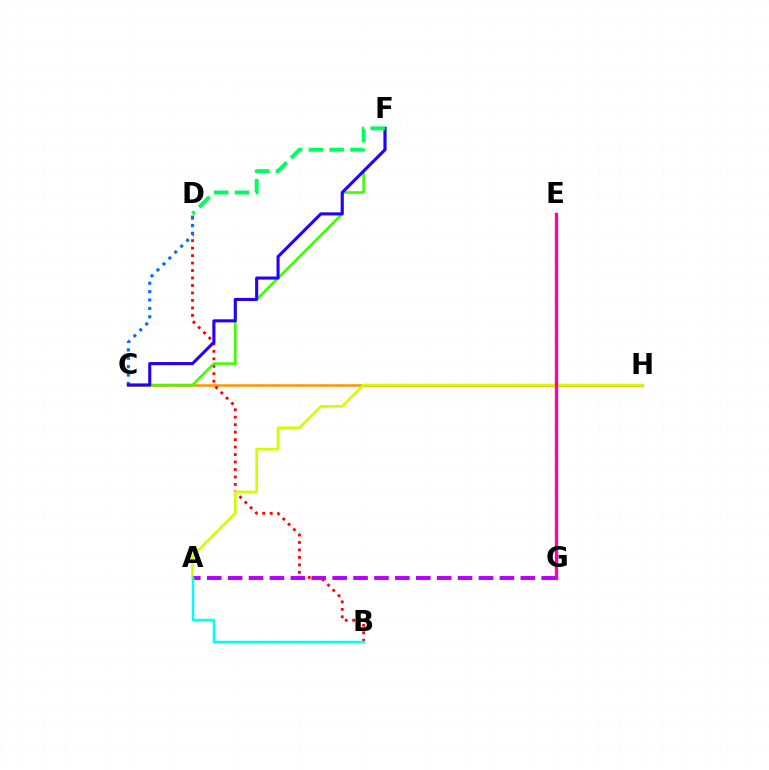{('C', 'H'): [{'color': '#ff9400', 'line_style': 'solid', 'thickness': 1.81}], ('B', 'D'): [{'color': '#ff0000', 'line_style': 'dotted', 'thickness': 2.03}], ('A', 'H'): [{'color': '#d1ff00', 'line_style': 'solid', 'thickness': 1.95}], ('E', 'G'): [{'color': '#ff00ac', 'line_style': 'solid', 'thickness': 2.41}], ('A', 'G'): [{'color': '#b900ff', 'line_style': 'dashed', 'thickness': 2.84}], ('C', 'F'): [{'color': '#3dff00', 'line_style': 'solid', 'thickness': 1.87}, {'color': '#2500ff', 'line_style': 'solid', 'thickness': 2.22}], ('C', 'D'): [{'color': '#0074ff', 'line_style': 'dotted', 'thickness': 2.28}], ('A', 'B'): [{'color': '#00fff6', 'line_style': 'solid', 'thickness': 1.79}], ('D', 'F'): [{'color': '#00ff5c', 'line_style': 'dashed', 'thickness': 2.83}]}